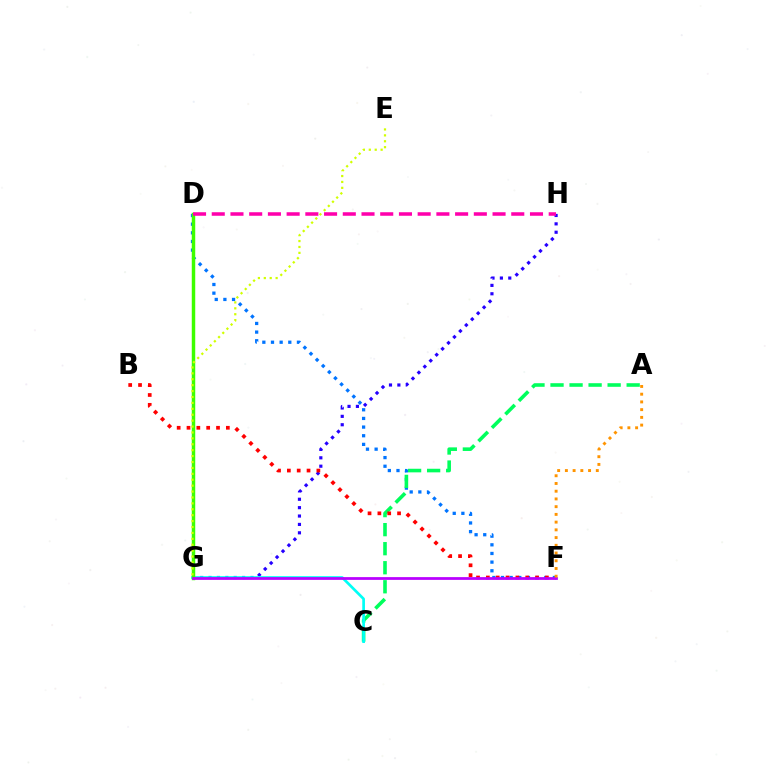{('D', 'F'): [{'color': '#0074ff', 'line_style': 'dotted', 'thickness': 2.35}], ('G', 'H'): [{'color': '#2500ff', 'line_style': 'dotted', 'thickness': 2.28}], ('A', 'C'): [{'color': '#00ff5c', 'line_style': 'dashed', 'thickness': 2.59}], ('C', 'G'): [{'color': '#00fff6', 'line_style': 'solid', 'thickness': 1.94}], ('B', 'F'): [{'color': '#ff0000', 'line_style': 'dotted', 'thickness': 2.67}], ('D', 'G'): [{'color': '#3dff00', 'line_style': 'solid', 'thickness': 2.49}], ('F', 'G'): [{'color': '#b900ff', 'line_style': 'solid', 'thickness': 1.99}], ('D', 'H'): [{'color': '#ff00ac', 'line_style': 'dashed', 'thickness': 2.54}], ('A', 'F'): [{'color': '#ff9400', 'line_style': 'dotted', 'thickness': 2.1}], ('E', 'G'): [{'color': '#d1ff00', 'line_style': 'dotted', 'thickness': 1.61}]}